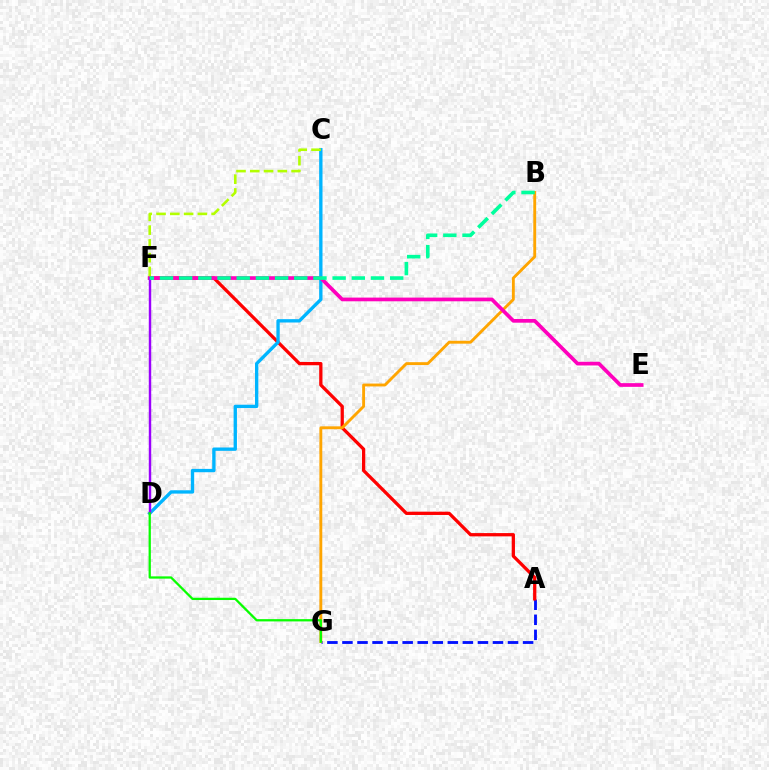{('A', 'G'): [{'color': '#0010ff', 'line_style': 'dashed', 'thickness': 2.04}], ('A', 'F'): [{'color': '#ff0000', 'line_style': 'solid', 'thickness': 2.36}], ('C', 'D'): [{'color': '#00b5ff', 'line_style': 'solid', 'thickness': 2.4}], ('B', 'G'): [{'color': '#ffa500', 'line_style': 'solid', 'thickness': 2.07}], ('E', 'F'): [{'color': '#ff00bd', 'line_style': 'solid', 'thickness': 2.66}], ('D', 'F'): [{'color': '#9b00ff', 'line_style': 'solid', 'thickness': 1.76}], ('C', 'F'): [{'color': '#b3ff00', 'line_style': 'dashed', 'thickness': 1.87}], ('B', 'F'): [{'color': '#00ff9d', 'line_style': 'dashed', 'thickness': 2.61}], ('D', 'G'): [{'color': '#08ff00', 'line_style': 'solid', 'thickness': 1.64}]}